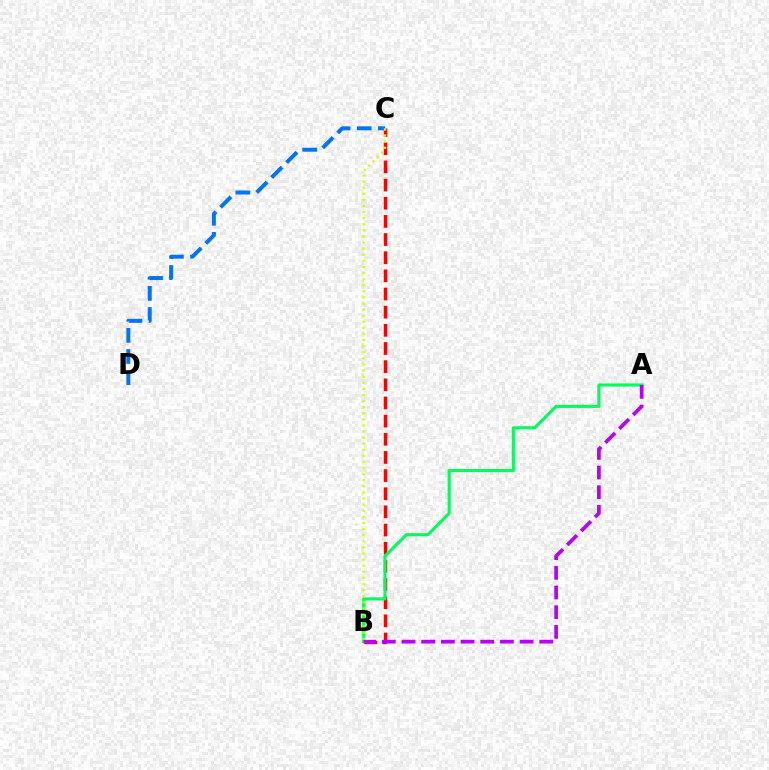{('B', 'C'): [{'color': '#ff0000', 'line_style': 'dashed', 'thickness': 2.47}, {'color': '#d1ff00', 'line_style': 'dotted', 'thickness': 1.66}], ('A', 'B'): [{'color': '#00ff5c', 'line_style': 'solid', 'thickness': 2.23}, {'color': '#b900ff', 'line_style': 'dashed', 'thickness': 2.67}], ('C', 'D'): [{'color': '#0074ff', 'line_style': 'dashed', 'thickness': 2.87}]}